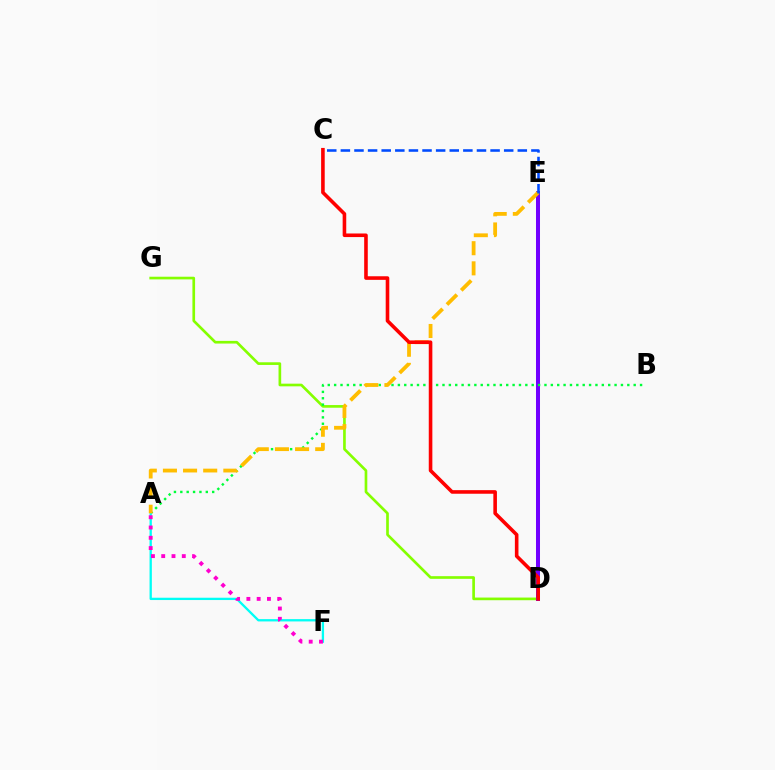{('D', 'G'): [{'color': '#84ff00', 'line_style': 'solid', 'thickness': 1.92}], ('D', 'E'): [{'color': '#7200ff', 'line_style': 'solid', 'thickness': 2.89}], ('A', 'B'): [{'color': '#00ff39', 'line_style': 'dotted', 'thickness': 1.73}], ('A', 'F'): [{'color': '#00fff6', 'line_style': 'solid', 'thickness': 1.66}, {'color': '#ff00cf', 'line_style': 'dotted', 'thickness': 2.79}], ('A', 'E'): [{'color': '#ffbd00', 'line_style': 'dashed', 'thickness': 2.74}], ('C', 'D'): [{'color': '#ff0000', 'line_style': 'solid', 'thickness': 2.59}], ('C', 'E'): [{'color': '#004bff', 'line_style': 'dashed', 'thickness': 1.85}]}